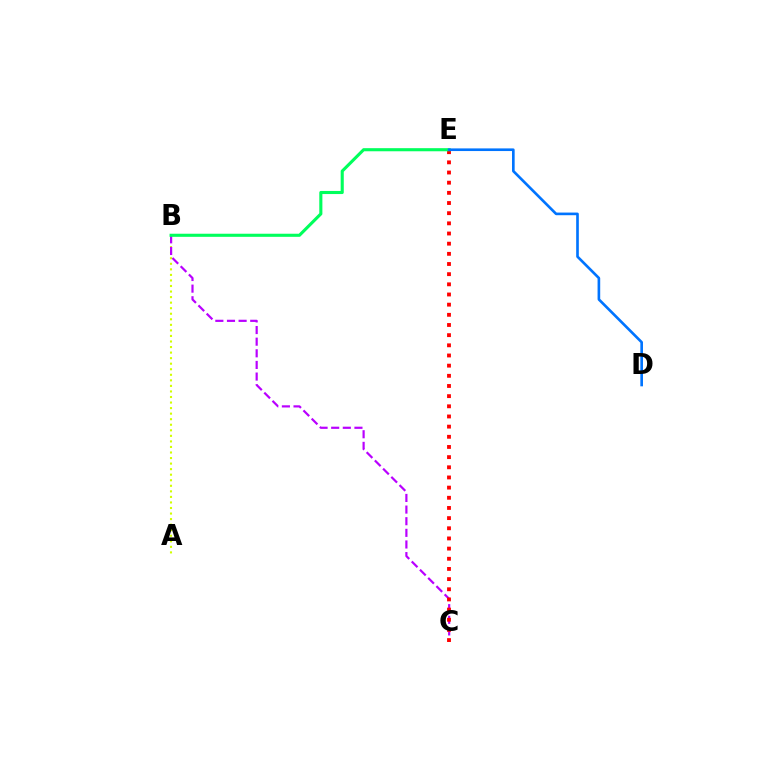{('A', 'B'): [{'color': '#d1ff00', 'line_style': 'dotted', 'thickness': 1.51}], ('B', 'C'): [{'color': '#b900ff', 'line_style': 'dashed', 'thickness': 1.58}], ('C', 'E'): [{'color': '#ff0000', 'line_style': 'dotted', 'thickness': 2.76}], ('B', 'E'): [{'color': '#00ff5c', 'line_style': 'solid', 'thickness': 2.23}], ('D', 'E'): [{'color': '#0074ff', 'line_style': 'solid', 'thickness': 1.9}]}